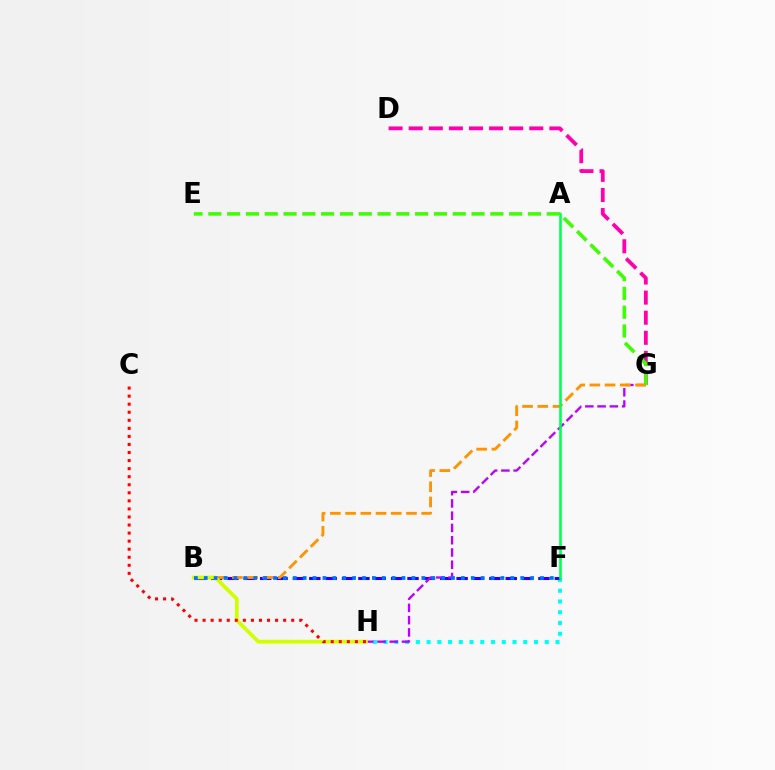{('F', 'H'): [{'color': '#00fff6', 'line_style': 'dotted', 'thickness': 2.92}], ('B', 'F'): [{'color': '#2500ff', 'line_style': 'dashed', 'thickness': 2.22}, {'color': '#0074ff', 'line_style': 'dotted', 'thickness': 2.69}], ('G', 'H'): [{'color': '#b900ff', 'line_style': 'dashed', 'thickness': 1.67}], ('D', 'G'): [{'color': '#ff00ac', 'line_style': 'dashed', 'thickness': 2.73}], ('B', 'G'): [{'color': '#ff9400', 'line_style': 'dashed', 'thickness': 2.07}], ('E', 'G'): [{'color': '#3dff00', 'line_style': 'dashed', 'thickness': 2.55}], ('A', 'F'): [{'color': '#00ff5c', 'line_style': 'solid', 'thickness': 1.87}], ('B', 'H'): [{'color': '#d1ff00', 'line_style': 'solid', 'thickness': 2.7}], ('C', 'H'): [{'color': '#ff0000', 'line_style': 'dotted', 'thickness': 2.19}]}